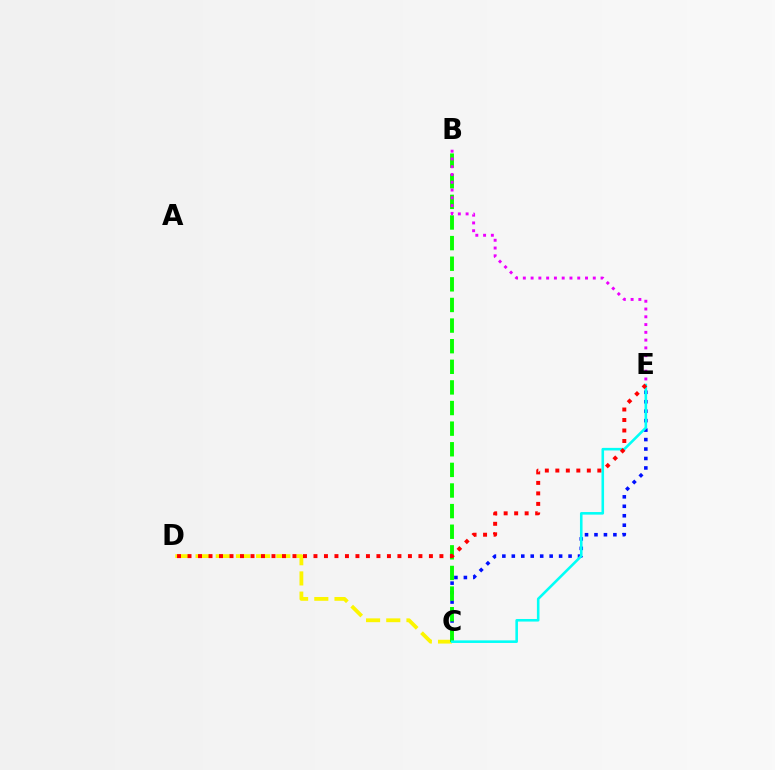{('C', 'D'): [{'color': '#fcf500', 'line_style': 'dashed', 'thickness': 2.74}], ('C', 'E'): [{'color': '#0010ff', 'line_style': 'dotted', 'thickness': 2.57}, {'color': '#00fff6', 'line_style': 'solid', 'thickness': 1.86}], ('B', 'C'): [{'color': '#08ff00', 'line_style': 'dashed', 'thickness': 2.8}], ('D', 'E'): [{'color': '#ff0000', 'line_style': 'dotted', 'thickness': 2.85}], ('B', 'E'): [{'color': '#ee00ff', 'line_style': 'dotted', 'thickness': 2.11}]}